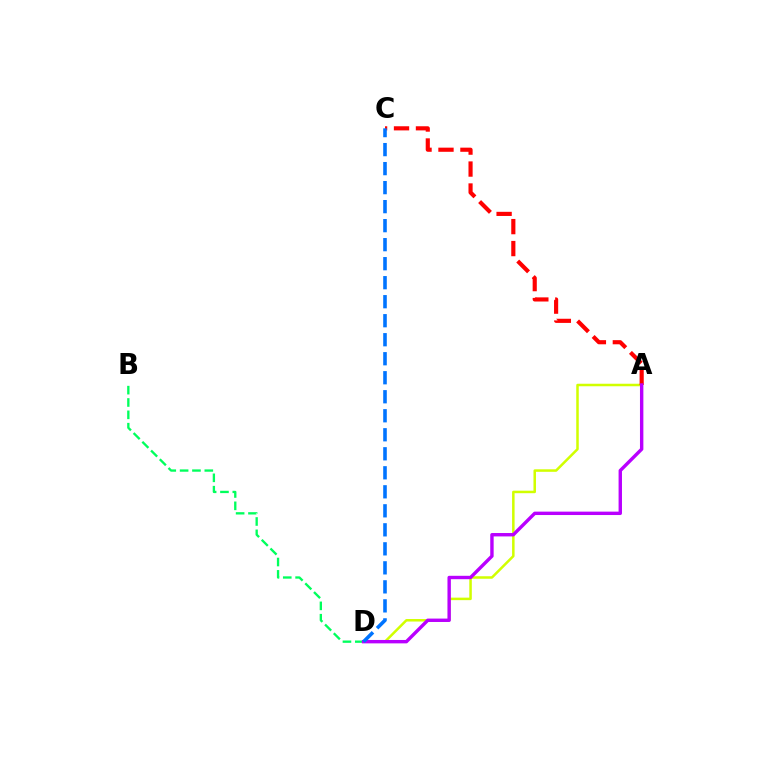{('A', 'D'): [{'color': '#d1ff00', 'line_style': 'solid', 'thickness': 1.81}, {'color': '#b900ff', 'line_style': 'solid', 'thickness': 2.45}], ('A', 'C'): [{'color': '#ff0000', 'line_style': 'dashed', 'thickness': 2.98}], ('B', 'D'): [{'color': '#00ff5c', 'line_style': 'dashed', 'thickness': 1.68}], ('C', 'D'): [{'color': '#0074ff', 'line_style': 'dashed', 'thickness': 2.58}]}